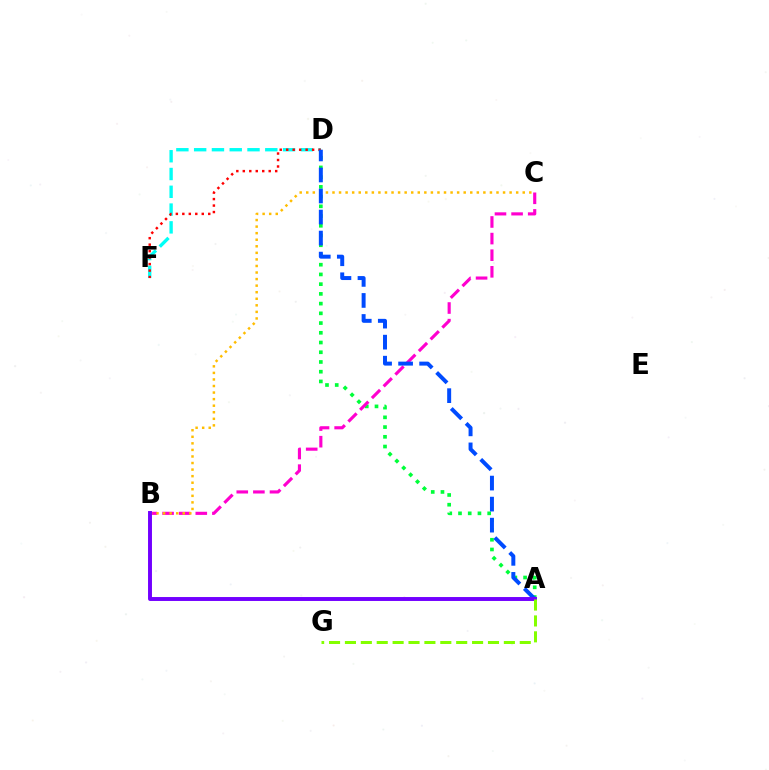{('A', 'D'): [{'color': '#00ff39', 'line_style': 'dotted', 'thickness': 2.64}, {'color': '#004bff', 'line_style': 'dashed', 'thickness': 2.86}], ('D', 'F'): [{'color': '#00fff6', 'line_style': 'dashed', 'thickness': 2.42}, {'color': '#ff0000', 'line_style': 'dotted', 'thickness': 1.76}], ('B', 'C'): [{'color': '#ff00cf', 'line_style': 'dashed', 'thickness': 2.26}, {'color': '#ffbd00', 'line_style': 'dotted', 'thickness': 1.78}], ('A', 'B'): [{'color': '#7200ff', 'line_style': 'solid', 'thickness': 2.83}], ('A', 'G'): [{'color': '#84ff00', 'line_style': 'dashed', 'thickness': 2.16}]}